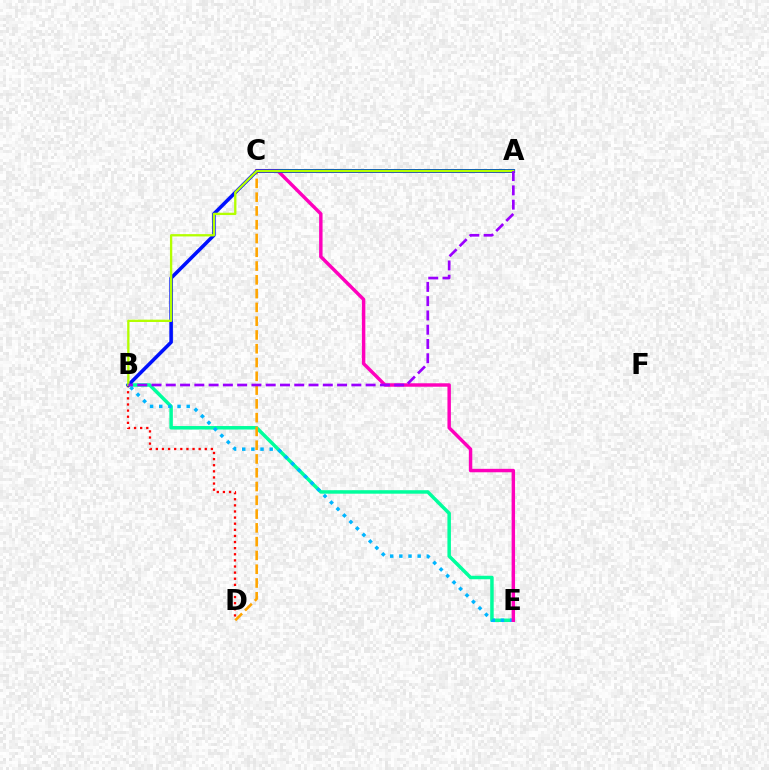{('A', 'C'): [{'color': '#08ff00', 'line_style': 'solid', 'thickness': 2.66}], ('B', 'E'): [{'color': '#00ff9d', 'line_style': 'solid', 'thickness': 2.51}, {'color': '#00b5ff', 'line_style': 'dotted', 'thickness': 2.49}], ('B', 'D'): [{'color': '#ff0000', 'line_style': 'dotted', 'thickness': 1.66}], ('C', 'E'): [{'color': '#ff00bd', 'line_style': 'solid', 'thickness': 2.48}], ('C', 'D'): [{'color': '#ffa500', 'line_style': 'dashed', 'thickness': 1.87}], ('A', 'B'): [{'color': '#0010ff', 'line_style': 'solid', 'thickness': 2.57}, {'color': '#b3ff00', 'line_style': 'solid', 'thickness': 1.67}, {'color': '#9b00ff', 'line_style': 'dashed', 'thickness': 1.94}]}